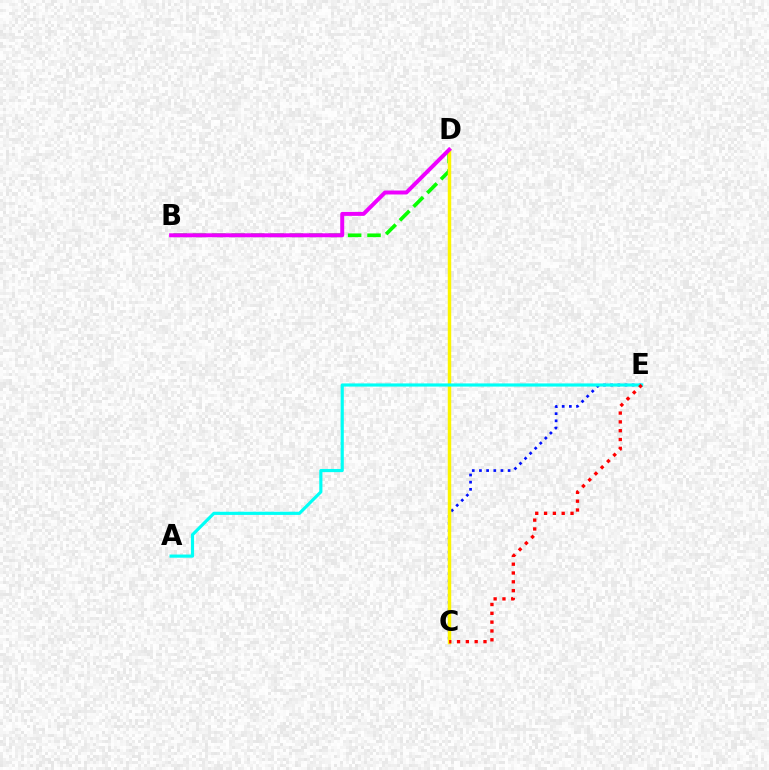{('C', 'E'): [{'color': '#0010ff', 'line_style': 'dotted', 'thickness': 1.95}, {'color': '#ff0000', 'line_style': 'dotted', 'thickness': 2.4}], ('B', 'D'): [{'color': '#08ff00', 'line_style': 'dashed', 'thickness': 2.63}, {'color': '#ee00ff', 'line_style': 'solid', 'thickness': 2.85}], ('C', 'D'): [{'color': '#fcf500', 'line_style': 'solid', 'thickness': 2.48}], ('A', 'E'): [{'color': '#00fff6', 'line_style': 'solid', 'thickness': 2.28}]}